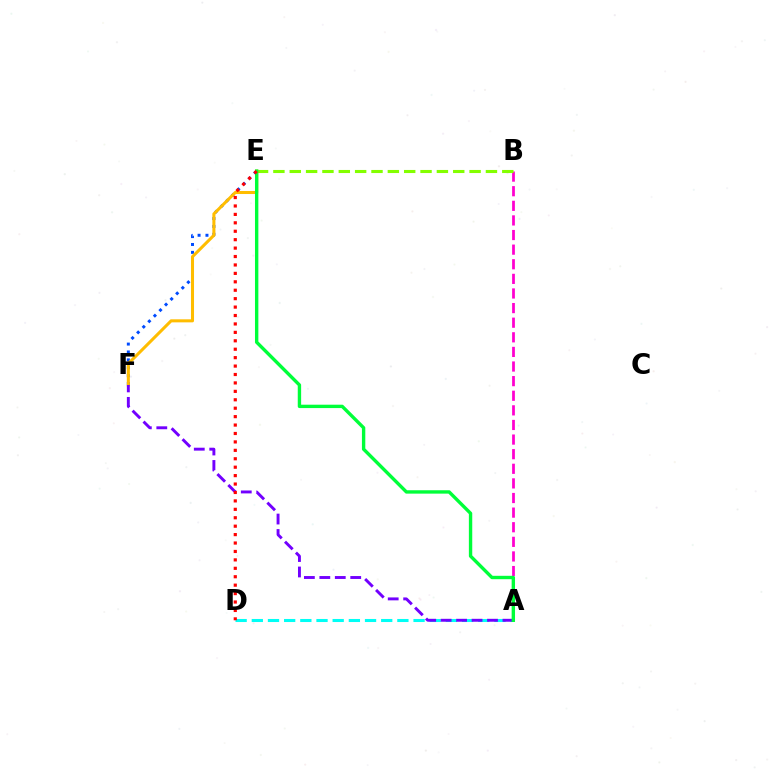{('E', 'F'): [{'color': '#004bff', 'line_style': 'dotted', 'thickness': 2.14}, {'color': '#ffbd00', 'line_style': 'solid', 'thickness': 2.19}], ('A', 'B'): [{'color': '#ff00cf', 'line_style': 'dashed', 'thickness': 1.98}], ('B', 'E'): [{'color': '#84ff00', 'line_style': 'dashed', 'thickness': 2.22}], ('A', 'D'): [{'color': '#00fff6', 'line_style': 'dashed', 'thickness': 2.2}], ('A', 'F'): [{'color': '#7200ff', 'line_style': 'dashed', 'thickness': 2.1}], ('A', 'E'): [{'color': '#00ff39', 'line_style': 'solid', 'thickness': 2.43}], ('D', 'E'): [{'color': '#ff0000', 'line_style': 'dotted', 'thickness': 2.29}]}